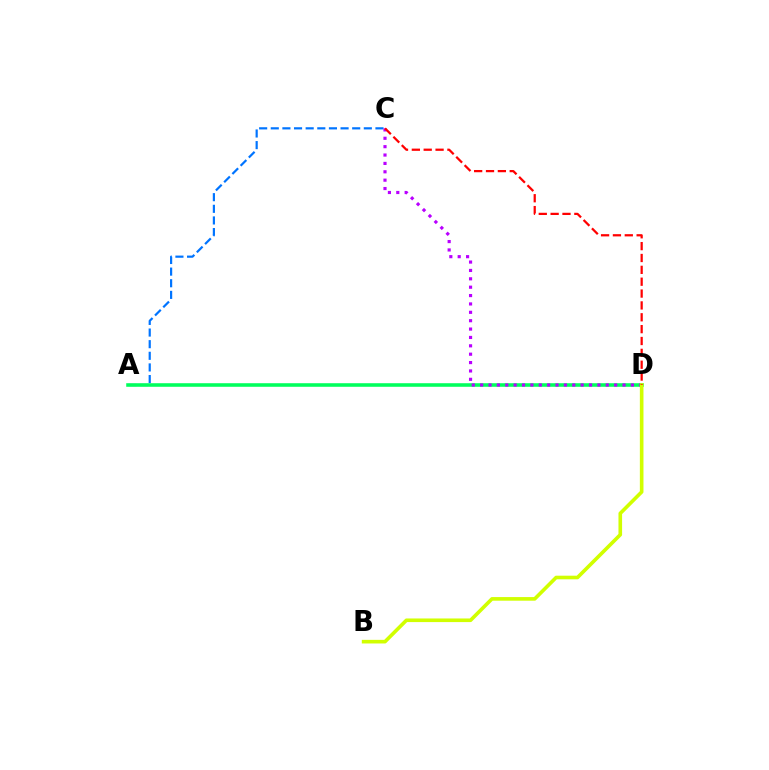{('A', 'C'): [{'color': '#0074ff', 'line_style': 'dashed', 'thickness': 1.58}], ('A', 'D'): [{'color': '#00ff5c', 'line_style': 'solid', 'thickness': 2.56}], ('C', 'D'): [{'color': '#b900ff', 'line_style': 'dotted', 'thickness': 2.28}, {'color': '#ff0000', 'line_style': 'dashed', 'thickness': 1.61}], ('B', 'D'): [{'color': '#d1ff00', 'line_style': 'solid', 'thickness': 2.61}]}